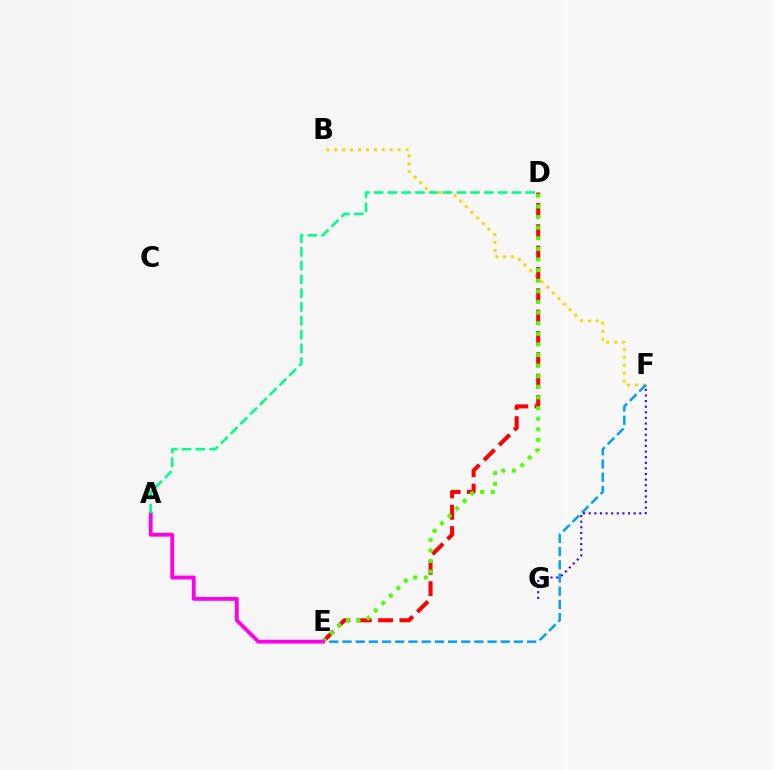{('B', 'F'): [{'color': '#ffd500', 'line_style': 'dotted', 'thickness': 2.16}], ('E', 'F'): [{'color': '#009eff', 'line_style': 'dashed', 'thickness': 1.79}], ('F', 'G'): [{'color': '#3700ff', 'line_style': 'dotted', 'thickness': 1.52}], ('D', 'E'): [{'color': '#ff0000', 'line_style': 'dashed', 'thickness': 2.9}, {'color': '#4fff00', 'line_style': 'dotted', 'thickness': 2.88}], ('A', 'E'): [{'color': '#ff00ed', 'line_style': 'solid', 'thickness': 2.76}], ('A', 'D'): [{'color': '#00ff86', 'line_style': 'dashed', 'thickness': 1.87}]}